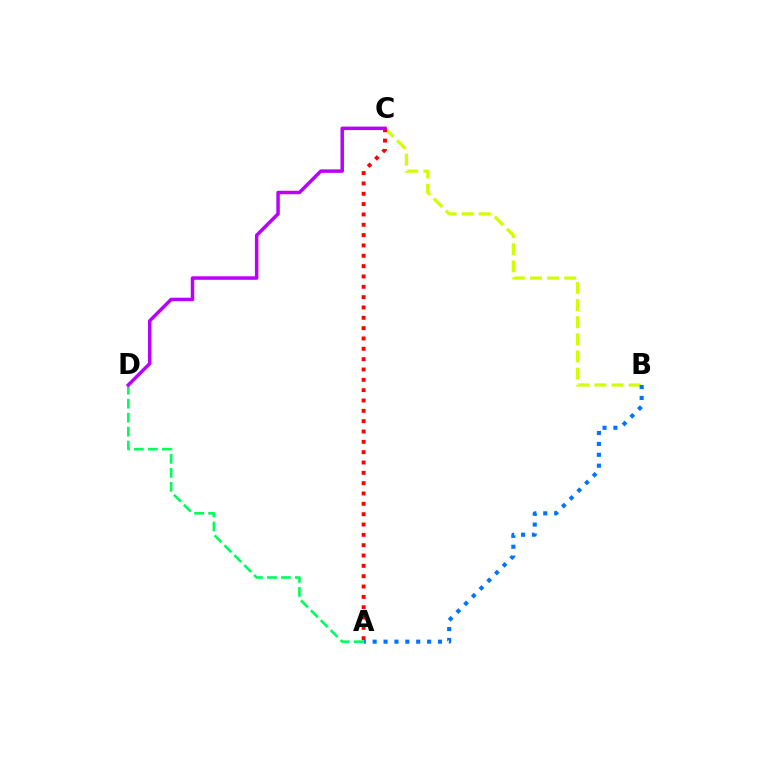{('B', 'C'): [{'color': '#d1ff00', 'line_style': 'dashed', 'thickness': 2.33}], ('A', 'C'): [{'color': '#ff0000', 'line_style': 'dotted', 'thickness': 2.81}], ('A', 'B'): [{'color': '#0074ff', 'line_style': 'dotted', 'thickness': 2.96}], ('A', 'D'): [{'color': '#00ff5c', 'line_style': 'dashed', 'thickness': 1.9}], ('C', 'D'): [{'color': '#b900ff', 'line_style': 'solid', 'thickness': 2.51}]}